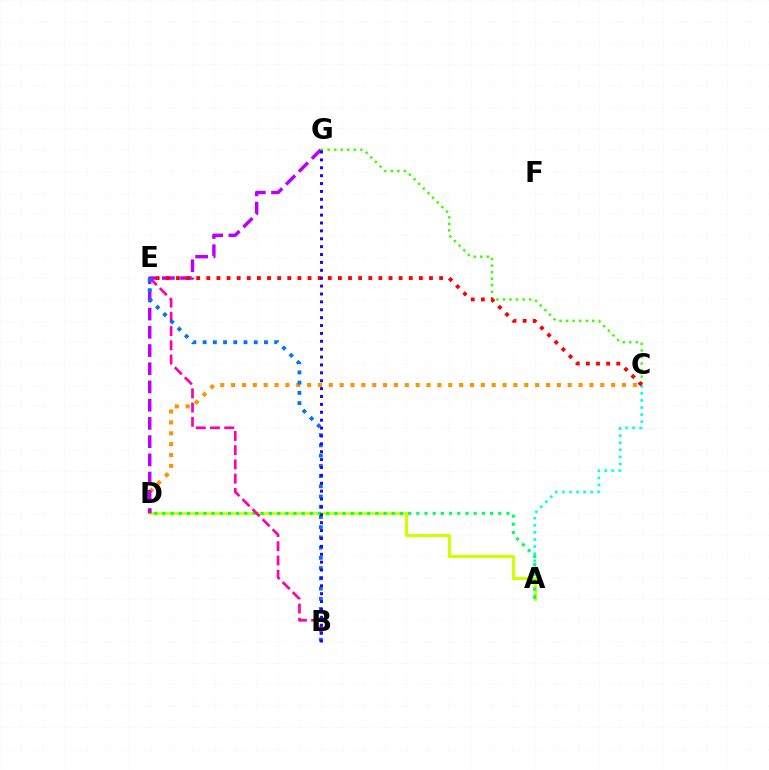{('A', 'D'): [{'color': '#d1ff00', 'line_style': 'solid', 'thickness': 2.25}, {'color': '#00ff5c', 'line_style': 'dotted', 'thickness': 2.23}], ('A', 'C'): [{'color': '#00fff6', 'line_style': 'dotted', 'thickness': 1.92}], ('B', 'E'): [{'color': '#ff00ac', 'line_style': 'dashed', 'thickness': 1.93}, {'color': '#0074ff', 'line_style': 'dotted', 'thickness': 2.78}], ('C', 'D'): [{'color': '#ff9400', 'line_style': 'dotted', 'thickness': 2.95}], ('D', 'G'): [{'color': '#b900ff', 'line_style': 'dashed', 'thickness': 2.48}], ('C', 'G'): [{'color': '#3dff00', 'line_style': 'dotted', 'thickness': 1.78}], ('C', 'E'): [{'color': '#ff0000', 'line_style': 'dotted', 'thickness': 2.75}], ('B', 'G'): [{'color': '#2500ff', 'line_style': 'dotted', 'thickness': 2.14}]}